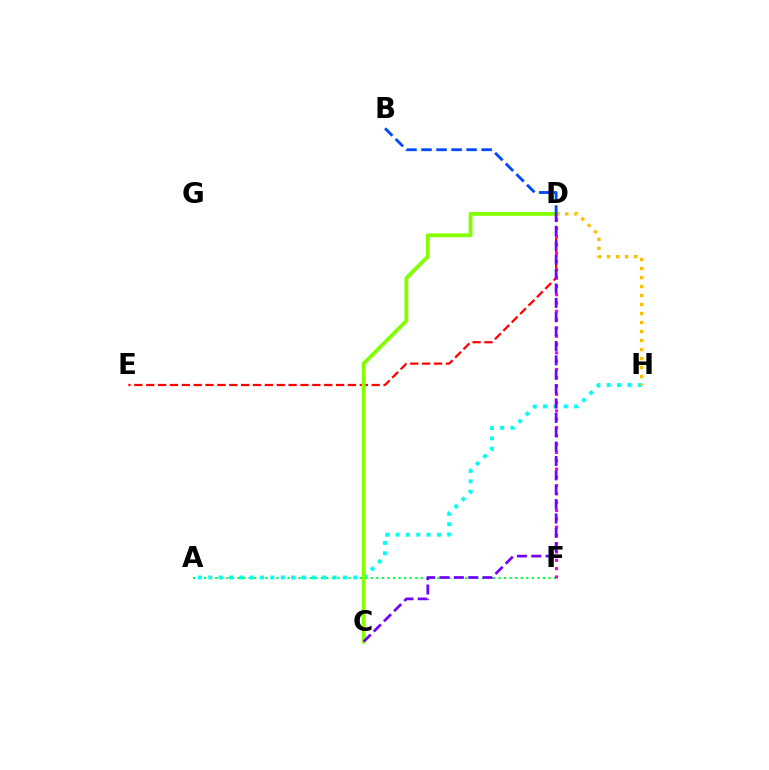{('A', 'F'): [{'color': '#00ff39', 'line_style': 'dotted', 'thickness': 1.51}], ('A', 'H'): [{'color': '#00fff6', 'line_style': 'dotted', 'thickness': 2.81}], ('D', 'E'): [{'color': '#ff0000', 'line_style': 'dashed', 'thickness': 1.61}], ('D', 'F'): [{'color': '#ff00cf', 'line_style': 'dotted', 'thickness': 2.26}], ('D', 'H'): [{'color': '#ffbd00', 'line_style': 'dotted', 'thickness': 2.45}], ('C', 'D'): [{'color': '#84ff00', 'line_style': 'solid', 'thickness': 2.75}, {'color': '#7200ff', 'line_style': 'dashed', 'thickness': 1.95}], ('B', 'D'): [{'color': '#004bff', 'line_style': 'dashed', 'thickness': 2.04}]}